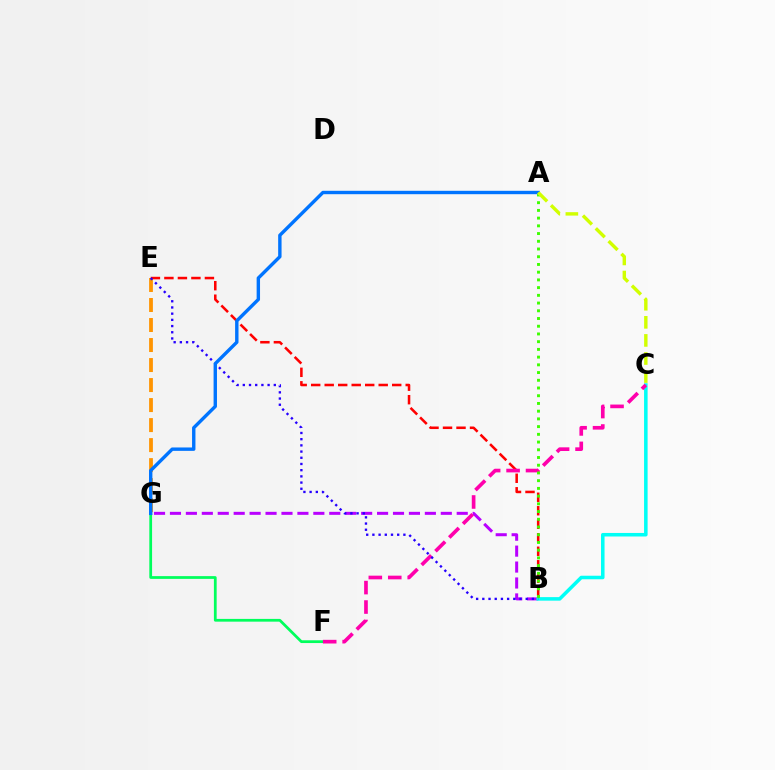{('B', 'G'): [{'color': '#b900ff', 'line_style': 'dashed', 'thickness': 2.16}], ('F', 'G'): [{'color': '#00ff5c', 'line_style': 'solid', 'thickness': 1.99}], ('B', 'C'): [{'color': '#00fff6', 'line_style': 'solid', 'thickness': 2.54}], ('E', 'G'): [{'color': '#ff9400', 'line_style': 'dashed', 'thickness': 2.72}], ('B', 'E'): [{'color': '#ff0000', 'line_style': 'dashed', 'thickness': 1.83}, {'color': '#2500ff', 'line_style': 'dotted', 'thickness': 1.68}], ('C', 'F'): [{'color': '#ff00ac', 'line_style': 'dashed', 'thickness': 2.64}], ('A', 'B'): [{'color': '#3dff00', 'line_style': 'dotted', 'thickness': 2.1}], ('A', 'G'): [{'color': '#0074ff', 'line_style': 'solid', 'thickness': 2.44}], ('A', 'C'): [{'color': '#d1ff00', 'line_style': 'dashed', 'thickness': 2.46}]}